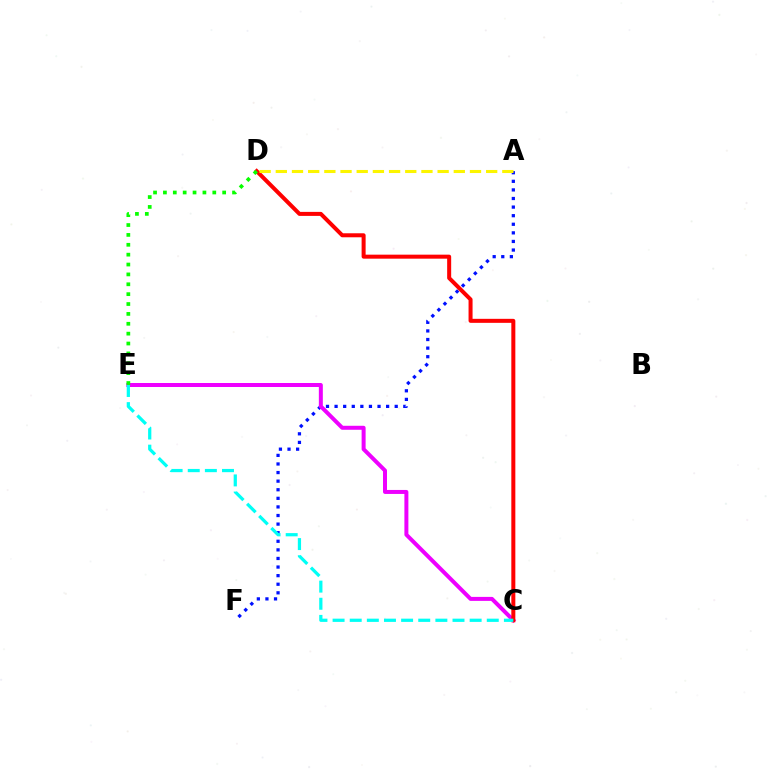{('A', 'F'): [{'color': '#0010ff', 'line_style': 'dotted', 'thickness': 2.33}], ('C', 'E'): [{'color': '#ee00ff', 'line_style': 'solid', 'thickness': 2.87}, {'color': '#00fff6', 'line_style': 'dashed', 'thickness': 2.33}], ('C', 'D'): [{'color': '#ff0000', 'line_style': 'solid', 'thickness': 2.89}], ('A', 'D'): [{'color': '#fcf500', 'line_style': 'dashed', 'thickness': 2.2}], ('D', 'E'): [{'color': '#08ff00', 'line_style': 'dotted', 'thickness': 2.68}]}